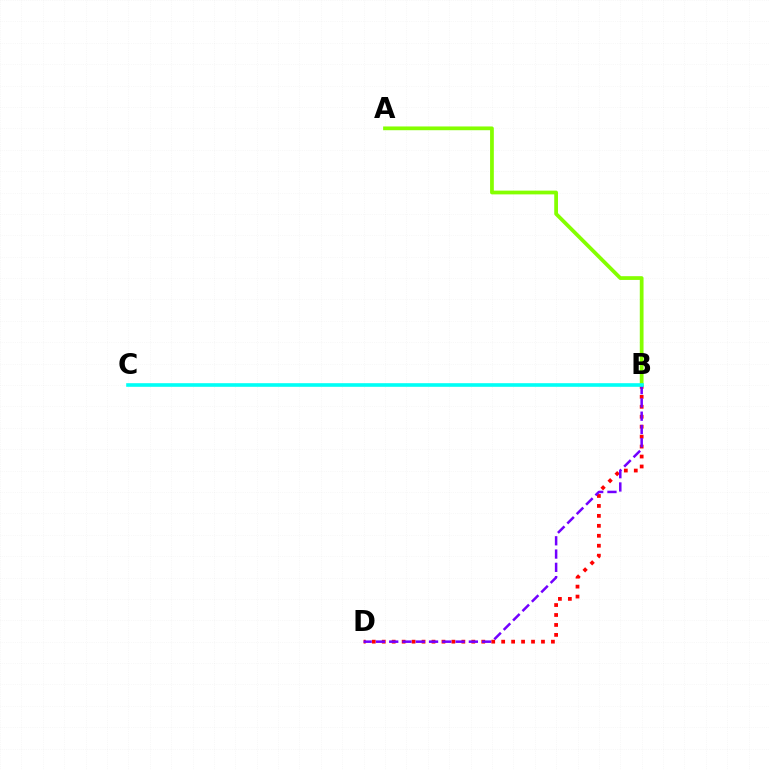{('B', 'D'): [{'color': '#ff0000', 'line_style': 'dotted', 'thickness': 2.7}, {'color': '#7200ff', 'line_style': 'dashed', 'thickness': 1.8}], ('A', 'B'): [{'color': '#84ff00', 'line_style': 'solid', 'thickness': 2.7}], ('B', 'C'): [{'color': '#00fff6', 'line_style': 'solid', 'thickness': 2.61}]}